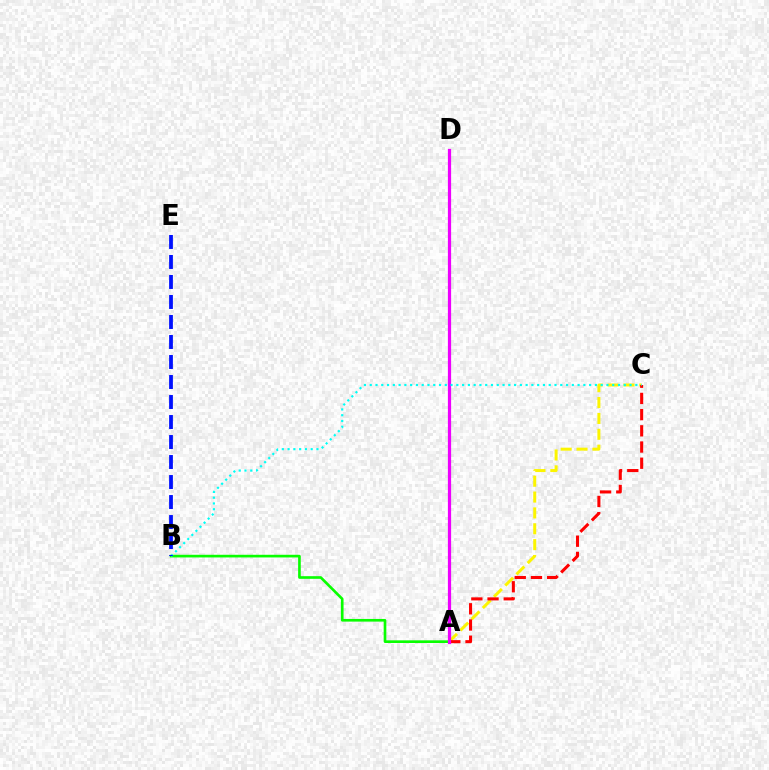{('A', 'C'): [{'color': '#fcf500', 'line_style': 'dashed', 'thickness': 2.16}, {'color': '#ff0000', 'line_style': 'dashed', 'thickness': 2.2}], ('A', 'B'): [{'color': '#08ff00', 'line_style': 'solid', 'thickness': 1.91}], ('A', 'D'): [{'color': '#ee00ff', 'line_style': 'solid', 'thickness': 2.32}], ('B', 'C'): [{'color': '#00fff6', 'line_style': 'dotted', 'thickness': 1.57}], ('B', 'E'): [{'color': '#0010ff', 'line_style': 'dashed', 'thickness': 2.72}]}